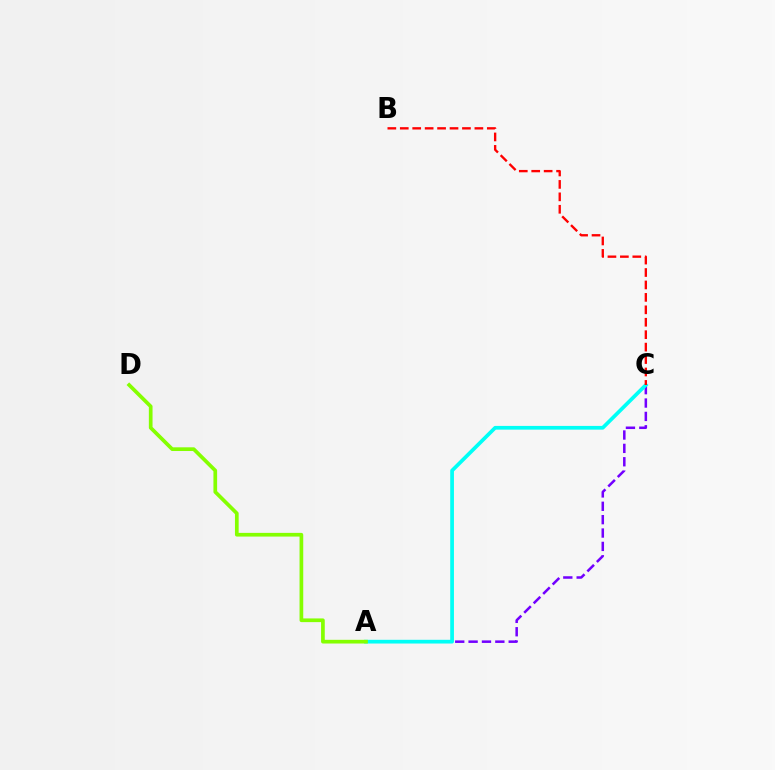{('A', 'C'): [{'color': '#7200ff', 'line_style': 'dashed', 'thickness': 1.82}, {'color': '#00fff6', 'line_style': 'solid', 'thickness': 2.68}], ('B', 'C'): [{'color': '#ff0000', 'line_style': 'dashed', 'thickness': 1.69}], ('A', 'D'): [{'color': '#84ff00', 'line_style': 'solid', 'thickness': 2.66}]}